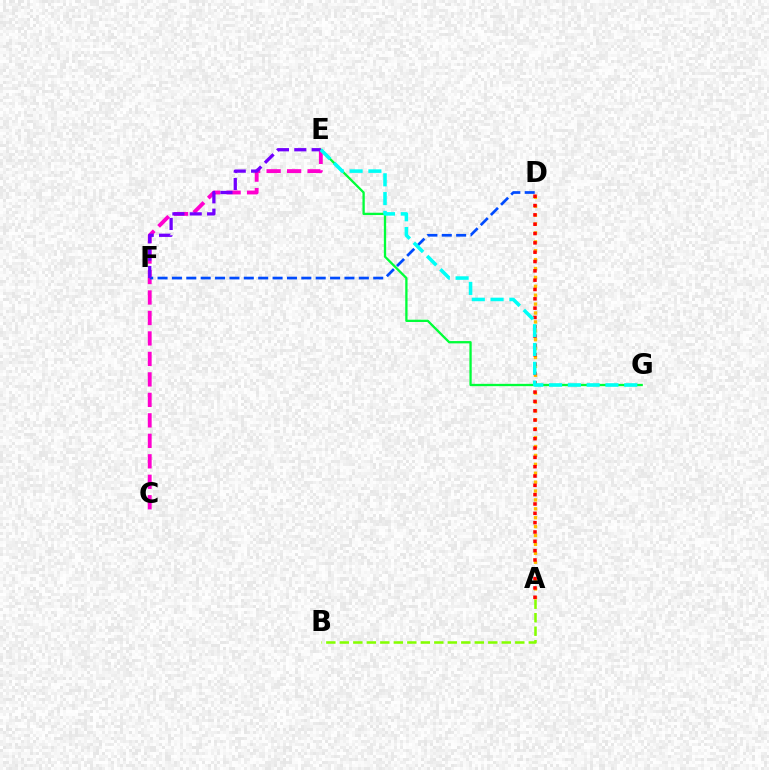{('A', 'B'): [{'color': '#84ff00', 'line_style': 'dashed', 'thickness': 1.83}], ('A', 'D'): [{'color': '#ffbd00', 'line_style': 'dotted', 'thickness': 2.42}, {'color': '#ff0000', 'line_style': 'dotted', 'thickness': 2.53}], ('E', 'G'): [{'color': '#00ff39', 'line_style': 'solid', 'thickness': 1.66}, {'color': '#00fff6', 'line_style': 'dashed', 'thickness': 2.55}], ('C', 'E'): [{'color': '#ff00cf', 'line_style': 'dashed', 'thickness': 2.78}], ('D', 'F'): [{'color': '#004bff', 'line_style': 'dashed', 'thickness': 1.95}], ('E', 'F'): [{'color': '#7200ff', 'line_style': 'dashed', 'thickness': 2.36}]}